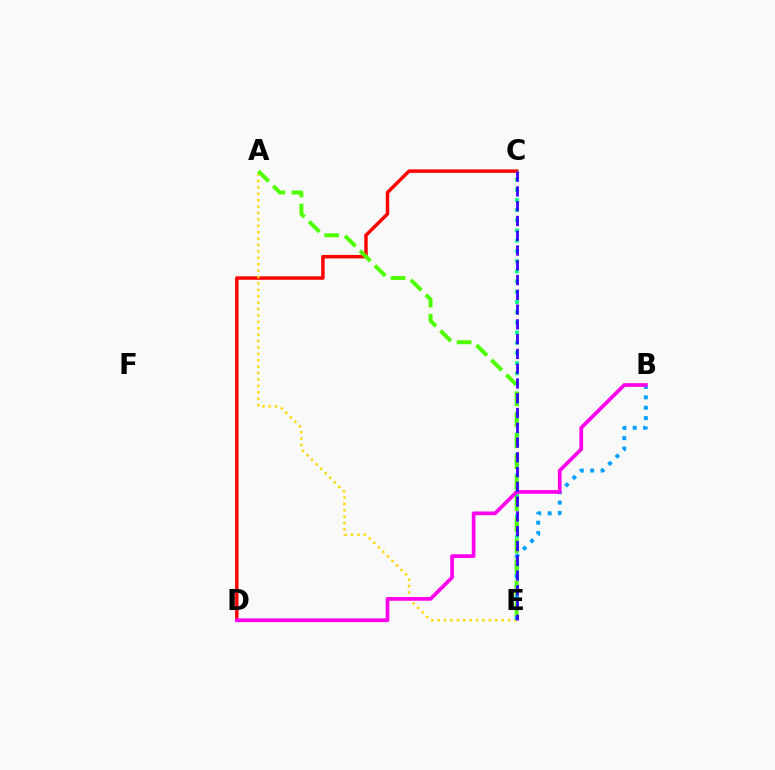{('C', 'D'): [{'color': '#ff0000', 'line_style': 'solid', 'thickness': 2.49}], ('A', 'E'): [{'color': '#ffd500', 'line_style': 'dotted', 'thickness': 1.74}, {'color': '#4fff00', 'line_style': 'dashed', 'thickness': 2.85}], ('C', 'E'): [{'color': '#00ff86', 'line_style': 'dotted', 'thickness': 2.77}, {'color': '#3700ff', 'line_style': 'dashed', 'thickness': 2.01}], ('B', 'E'): [{'color': '#009eff', 'line_style': 'dotted', 'thickness': 2.82}], ('B', 'D'): [{'color': '#ff00ed', 'line_style': 'solid', 'thickness': 2.66}]}